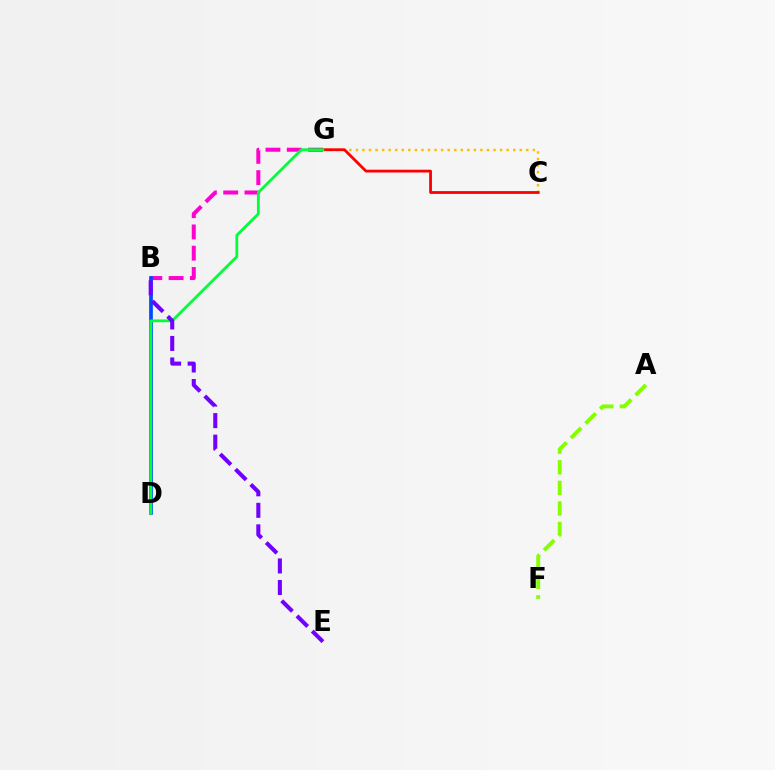{('B', 'G'): [{'color': '#ff00cf', 'line_style': 'dashed', 'thickness': 2.89}], ('A', 'F'): [{'color': '#84ff00', 'line_style': 'dashed', 'thickness': 2.8}], ('C', 'G'): [{'color': '#ffbd00', 'line_style': 'dotted', 'thickness': 1.78}, {'color': '#ff0000', 'line_style': 'solid', 'thickness': 2.02}], ('B', 'D'): [{'color': '#00fff6', 'line_style': 'dashed', 'thickness': 1.72}, {'color': '#004bff', 'line_style': 'solid', 'thickness': 2.66}], ('D', 'G'): [{'color': '#00ff39', 'line_style': 'solid', 'thickness': 2.01}], ('B', 'E'): [{'color': '#7200ff', 'line_style': 'dashed', 'thickness': 2.92}]}